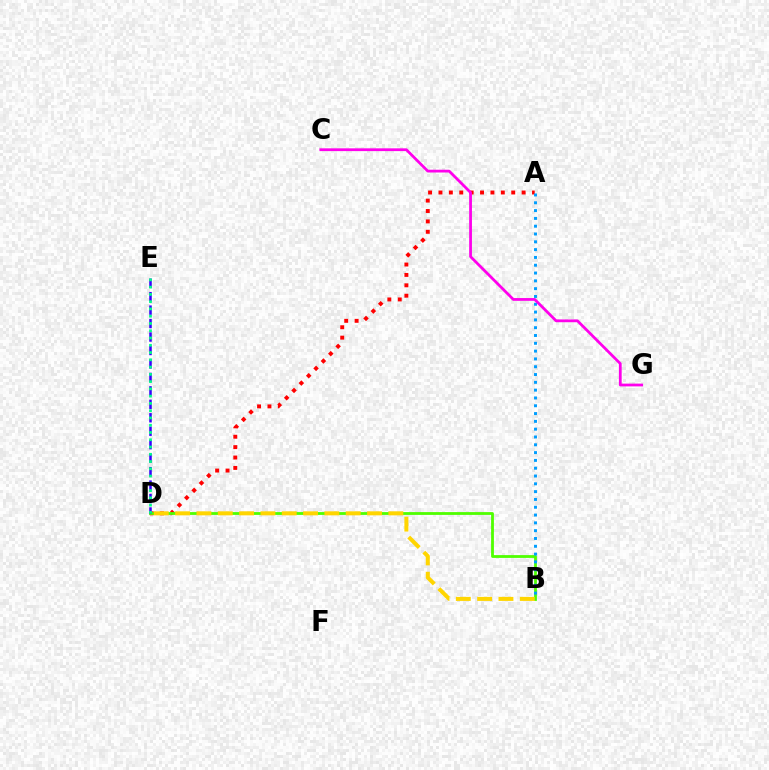{('A', 'D'): [{'color': '#ff0000', 'line_style': 'dotted', 'thickness': 2.82}], ('B', 'D'): [{'color': '#4fff00', 'line_style': 'solid', 'thickness': 2.01}, {'color': '#ffd500', 'line_style': 'dashed', 'thickness': 2.9}], ('A', 'B'): [{'color': '#009eff', 'line_style': 'dotted', 'thickness': 2.12}], ('D', 'E'): [{'color': '#3700ff', 'line_style': 'dashed', 'thickness': 1.83}, {'color': '#00ff86', 'line_style': 'dotted', 'thickness': 1.97}], ('C', 'G'): [{'color': '#ff00ed', 'line_style': 'solid', 'thickness': 2.0}]}